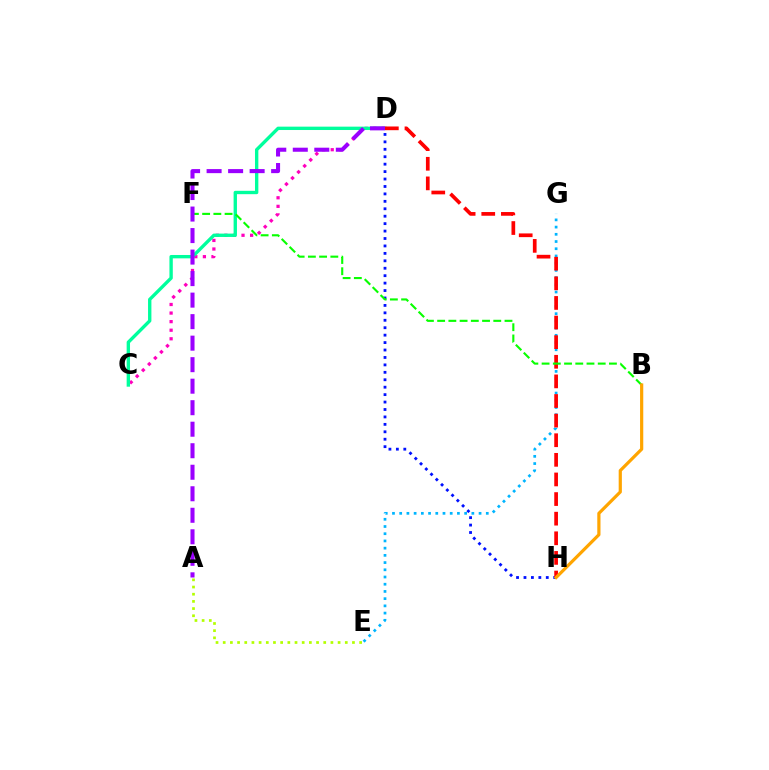{('D', 'H'): [{'color': '#0010ff', 'line_style': 'dotted', 'thickness': 2.02}, {'color': '#ff0000', 'line_style': 'dashed', 'thickness': 2.66}], ('C', 'D'): [{'color': '#ff00bd', 'line_style': 'dotted', 'thickness': 2.33}, {'color': '#00ff9d', 'line_style': 'solid', 'thickness': 2.42}], ('E', 'G'): [{'color': '#00b5ff', 'line_style': 'dotted', 'thickness': 1.96}], ('A', 'E'): [{'color': '#b3ff00', 'line_style': 'dotted', 'thickness': 1.95}], ('B', 'F'): [{'color': '#08ff00', 'line_style': 'dashed', 'thickness': 1.52}], ('B', 'H'): [{'color': '#ffa500', 'line_style': 'solid', 'thickness': 2.3}], ('A', 'D'): [{'color': '#9b00ff', 'line_style': 'dashed', 'thickness': 2.92}]}